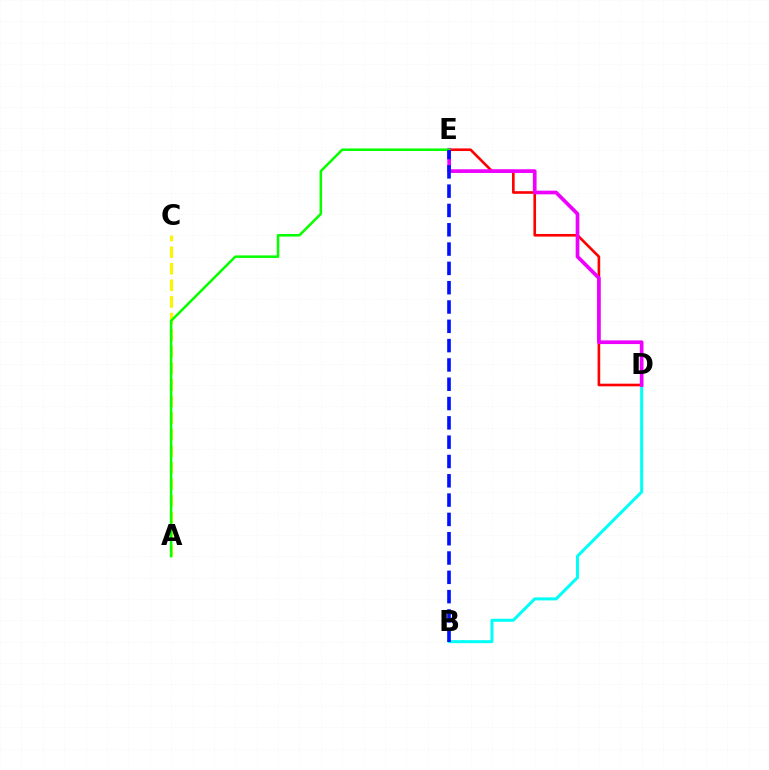{('B', 'D'): [{'color': '#00fff6', 'line_style': 'solid', 'thickness': 2.17}], ('A', 'C'): [{'color': '#fcf500', 'line_style': 'dashed', 'thickness': 2.25}], ('D', 'E'): [{'color': '#ff0000', 'line_style': 'solid', 'thickness': 1.89}, {'color': '#ee00ff', 'line_style': 'solid', 'thickness': 2.66}], ('A', 'E'): [{'color': '#08ff00', 'line_style': 'solid', 'thickness': 1.83}], ('B', 'E'): [{'color': '#0010ff', 'line_style': 'dashed', 'thickness': 2.62}]}